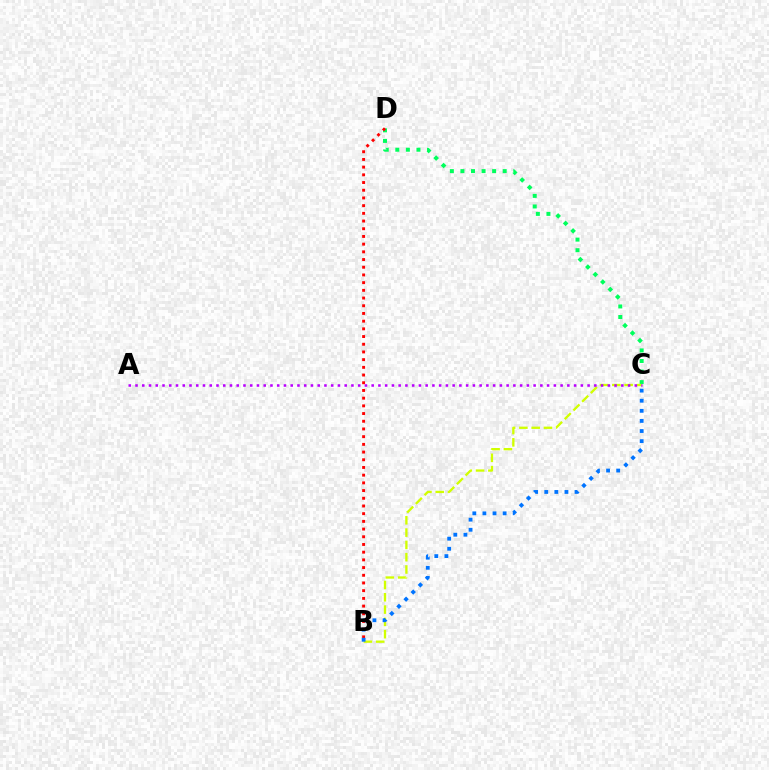{('C', 'D'): [{'color': '#00ff5c', 'line_style': 'dotted', 'thickness': 2.87}], ('B', 'C'): [{'color': '#d1ff00', 'line_style': 'dashed', 'thickness': 1.67}, {'color': '#0074ff', 'line_style': 'dotted', 'thickness': 2.74}], ('B', 'D'): [{'color': '#ff0000', 'line_style': 'dotted', 'thickness': 2.09}], ('A', 'C'): [{'color': '#b900ff', 'line_style': 'dotted', 'thickness': 1.83}]}